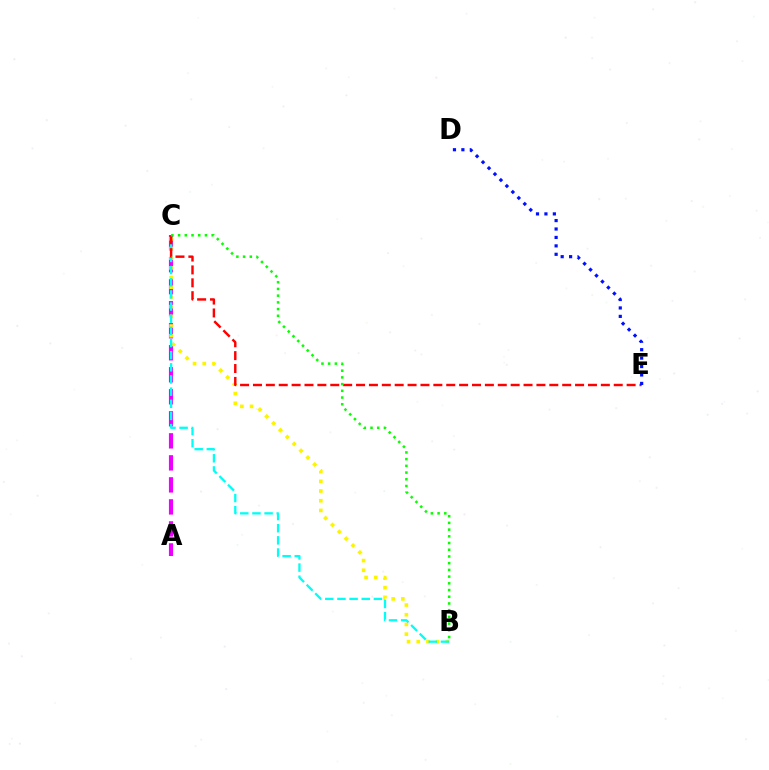{('A', 'C'): [{'color': '#ee00ff', 'line_style': 'dashed', 'thickness': 2.99}], ('B', 'C'): [{'color': '#fcf500', 'line_style': 'dotted', 'thickness': 2.63}, {'color': '#00fff6', 'line_style': 'dashed', 'thickness': 1.65}, {'color': '#08ff00', 'line_style': 'dotted', 'thickness': 1.82}], ('C', 'E'): [{'color': '#ff0000', 'line_style': 'dashed', 'thickness': 1.75}], ('D', 'E'): [{'color': '#0010ff', 'line_style': 'dotted', 'thickness': 2.29}]}